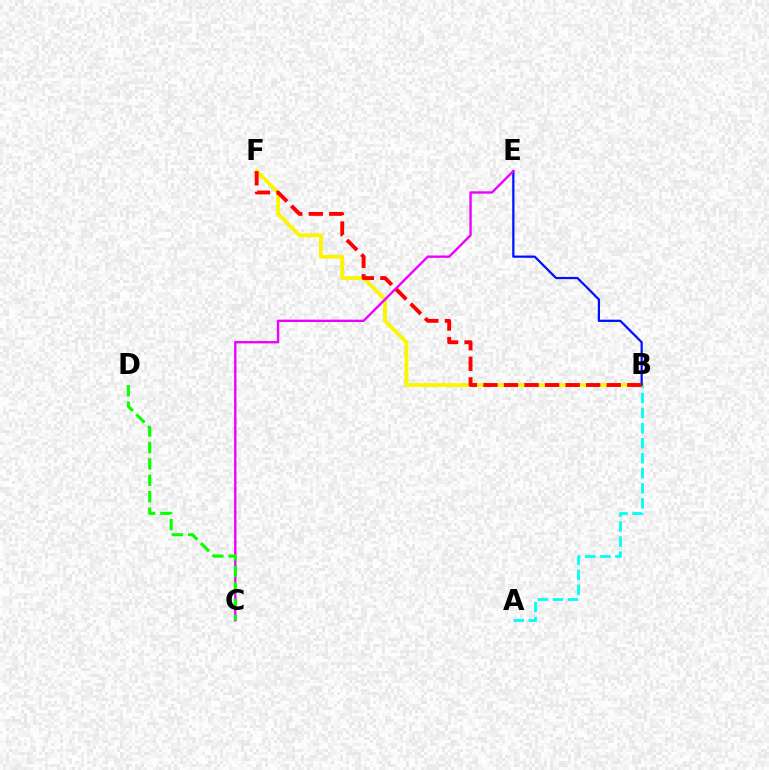{('A', 'B'): [{'color': '#00fff6', 'line_style': 'dashed', 'thickness': 2.05}], ('B', 'F'): [{'color': '#fcf500', 'line_style': 'solid', 'thickness': 2.71}, {'color': '#ff0000', 'line_style': 'dashed', 'thickness': 2.79}], ('B', 'E'): [{'color': '#0010ff', 'line_style': 'solid', 'thickness': 1.6}], ('C', 'E'): [{'color': '#ee00ff', 'line_style': 'solid', 'thickness': 1.71}], ('C', 'D'): [{'color': '#08ff00', 'line_style': 'dashed', 'thickness': 2.23}]}